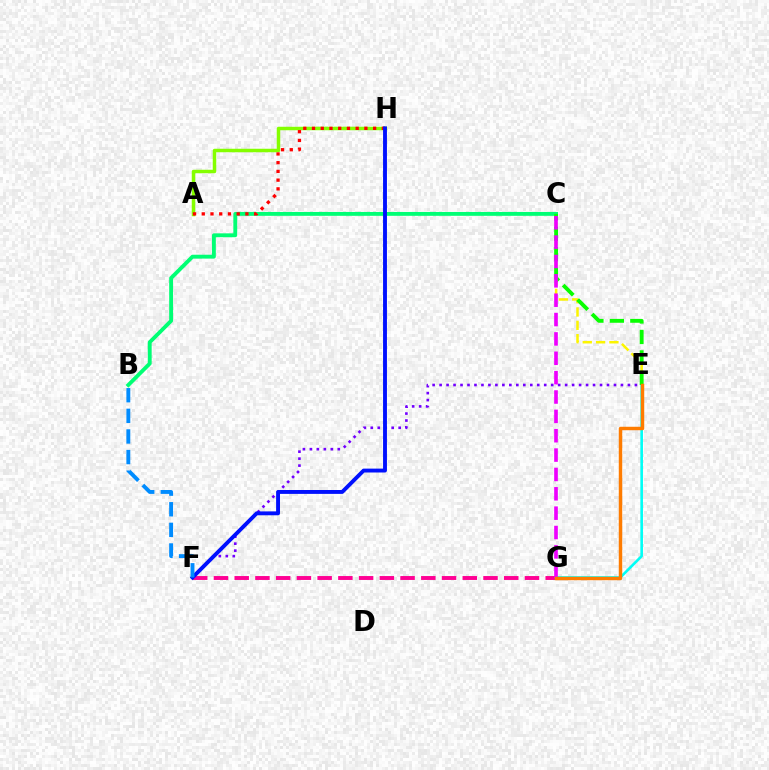{('F', 'G'): [{'color': '#ff0094', 'line_style': 'dashed', 'thickness': 2.82}], ('C', 'E'): [{'color': '#fcf500', 'line_style': 'dashed', 'thickness': 1.81}, {'color': '#08ff00', 'line_style': 'dashed', 'thickness': 2.78}], ('A', 'H'): [{'color': '#84ff00', 'line_style': 'solid', 'thickness': 2.51}, {'color': '#ff0000', 'line_style': 'dotted', 'thickness': 2.37}], ('E', 'G'): [{'color': '#00fff6', 'line_style': 'solid', 'thickness': 1.88}, {'color': '#ff7c00', 'line_style': 'solid', 'thickness': 2.49}], ('B', 'C'): [{'color': '#00ff74', 'line_style': 'solid', 'thickness': 2.78}], ('E', 'F'): [{'color': '#7200ff', 'line_style': 'dotted', 'thickness': 1.9}], ('C', 'G'): [{'color': '#ee00ff', 'line_style': 'dashed', 'thickness': 2.63}], ('F', 'H'): [{'color': '#0010ff', 'line_style': 'solid', 'thickness': 2.8}], ('B', 'F'): [{'color': '#008cff', 'line_style': 'dashed', 'thickness': 2.8}]}